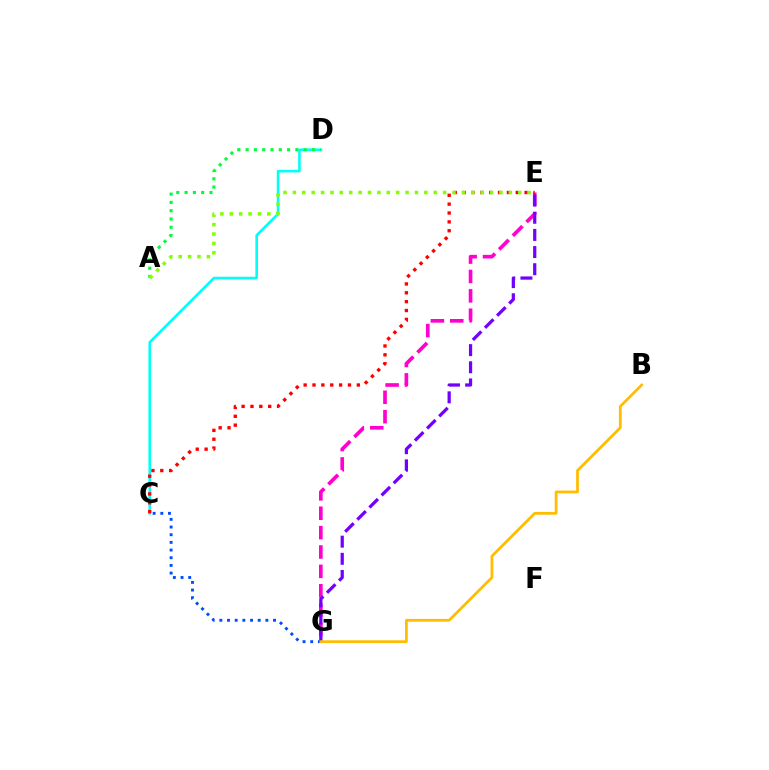{('E', 'G'): [{'color': '#ff00cf', 'line_style': 'dashed', 'thickness': 2.63}, {'color': '#7200ff', 'line_style': 'dashed', 'thickness': 2.33}], ('C', 'D'): [{'color': '#00fff6', 'line_style': 'solid', 'thickness': 1.86}], ('C', 'G'): [{'color': '#004bff', 'line_style': 'dotted', 'thickness': 2.08}], ('C', 'E'): [{'color': '#ff0000', 'line_style': 'dotted', 'thickness': 2.41}], ('A', 'D'): [{'color': '#00ff39', 'line_style': 'dotted', 'thickness': 2.25}], ('B', 'G'): [{'color': '#ffbd00', 'line_style': 'solid', 'thickness': 1.99}], ('A', 'E'): [{'color': '#84ff00', 'line_style': 'dotted', 'thickness': 2.55}]}